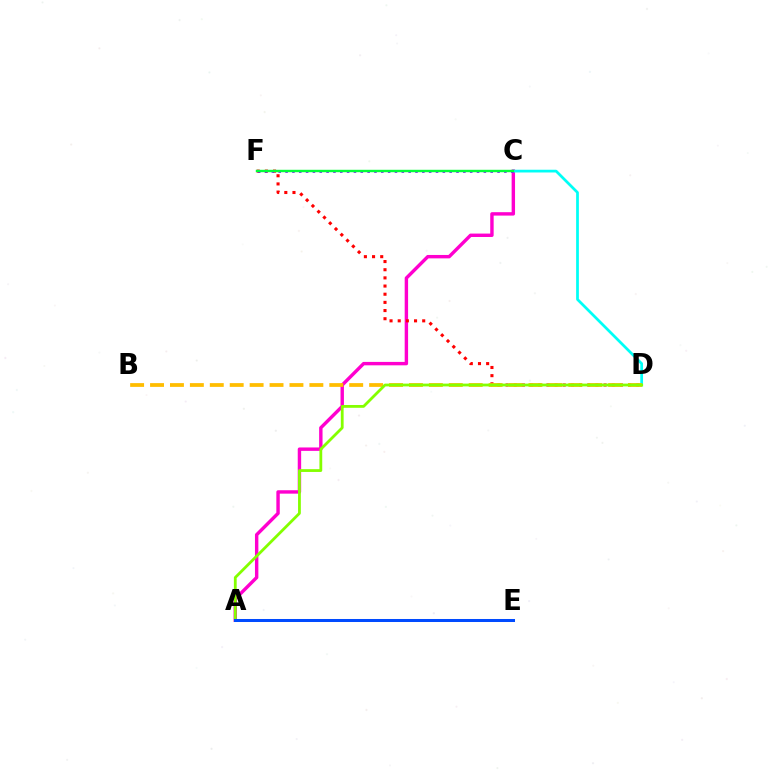{('A', 'C'): [{'color': '#ff00cf', 'line_style': 'solid', 'thickness': 2.46}], ('D', 'F'): [{'color': '#ff0000', 'line_style': 'dotted', 'thickness': 2.22}], ('C', 'D'): [{'color': '#00fff6', 'line_style': 'solid', 'thickness': 1.97}], ('B', 'D'): [{'color': '#ffbd00', 'line_style': 'dashed', 'thickness': 2.71}], ('C', 'F'): [{'color': '#7200ff', 'line_style': 'dotted', 'thickness': 1.86}, {'color': '#00ff39', 'line_style': 'solid', 'thickness': 1.74}], ('A', 'D'): [{'color': '#84ff00', 'line_style': 'solid', 'thickness': 2.01}], ('A', 'E'): [{'color': '#004bff', 'line_style': 'solid', 'thickness': 2.17}]}